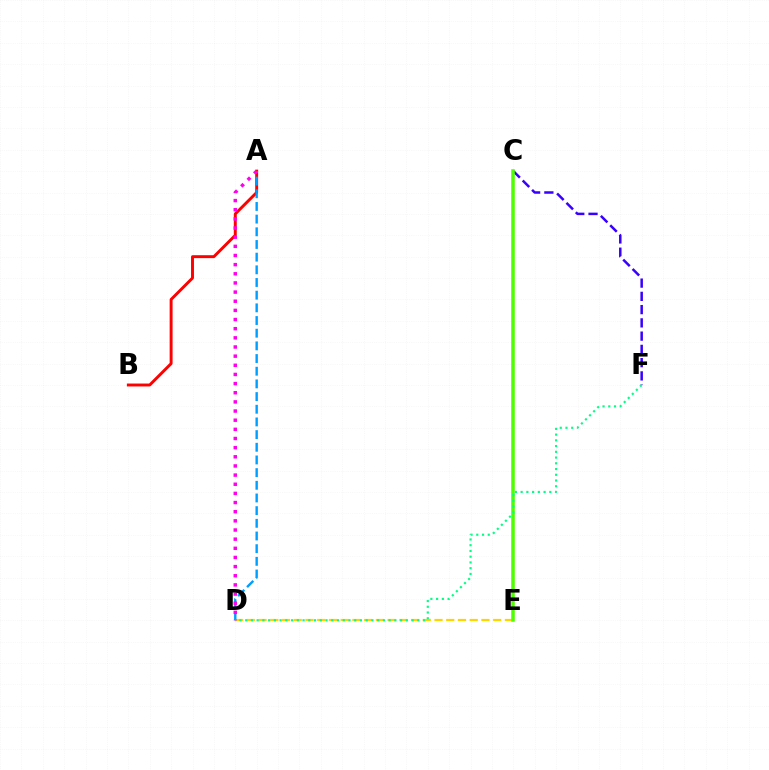{('D', 'E'): [{'color': '#ffd500', 'line_style': 'dashed', 'thickness': 1.59}], ('C', 'F'): [{'color': '#3700ff', 'line_style': 'dashed', 'thickness': 1.8}], ('A', 'B'): [{'color': '#ff0000', 'line_style': 'solid', 'thickness': 2.11}], ('A', 'D'): [{'color': '#009eff', 'line_style': 'dashed', 'thickness': 1.72}, {'color': '#ff00ed', 'line_style': 'dotted', 'thickness': 2.49}], ('C', 'E'): [{'color': '#4fff00', 'line_style': 'solid', 'thickness': 2.53}], ('D', 'F'): [{'color': '#00ff86', 'line_style': 'dotted', 'thickness': 1.56}]}